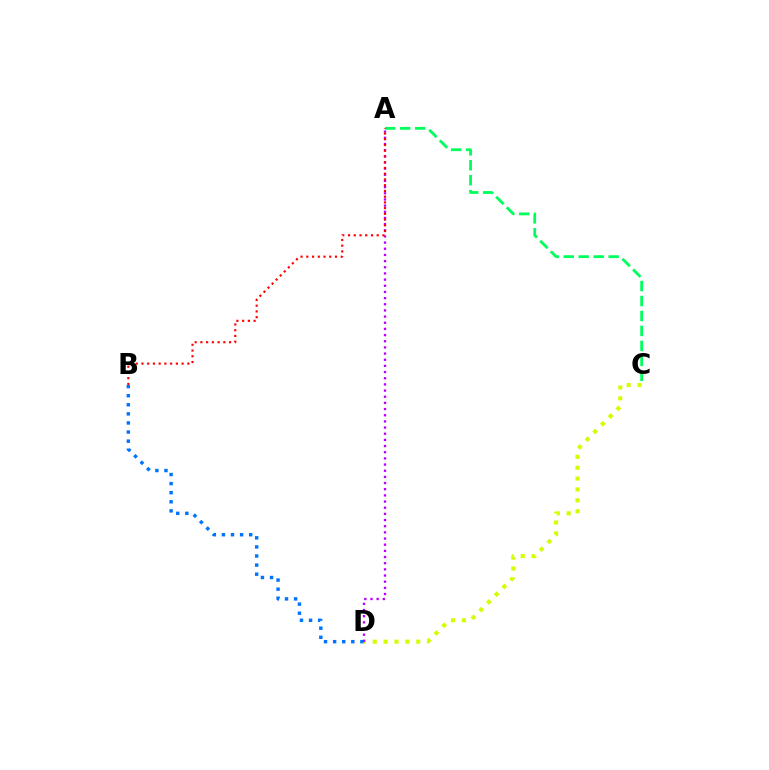{('C', 'D'): [{'color': '#d1ff00', 'line_style': 'dotted', 'thickness': 2.96}], ('A', 'D'): [{'color': '#b900ff', 'line_style': 'dotted', 'thickness': 1.68}], ('A', 'C'): [{'color': '#00ff5c', 'line_style': 'dashed', 'thickness': 2.03}], ('B', 'D'): [{'color': '#0074ff', 'line_style': 'dotted', 'thickness': 2.47}], ('A', 'B'): [{'color': '#ff0000', 'line_style': 'dotted', 'thickness': 1.56}]}